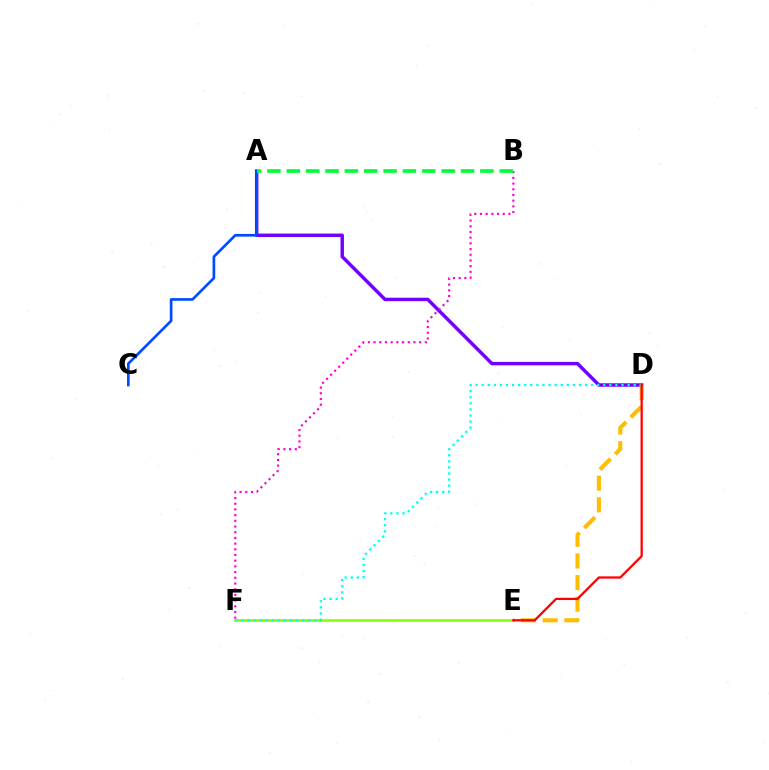{('A', 'D'): [{'color': '#7200ff', 'line_style': 'solid', 'thickness': 2.48}], ('E', 'F'): [{'color': '#84ff00', 'line_style': 'solid', 'thickness': 1.86}], ('A', 'C'): [{'color': '#004bff', 'line_style': 'solid', 'thickness': 1.93}], ('B', 'F'): [{'color': '#ff00cf', 'line_style': 'dotted', 'thickness': 1.55}], ('D', 'E'): [{'color': '#ffbd00', 'line_style': 'dashed', 'thickness': 2.94}, {'color': '#ff0000', 'line_style': 'solid', 'thickness': 1.64}], ('D', 'F'): [{'color': '#00fff6', 'line_style': 'dotted', 'thickness': 1.65}], ('A', 'B'): [{'color': '#00ff39', 'line_style': 'dashed', 'thickness': 2.63}]}